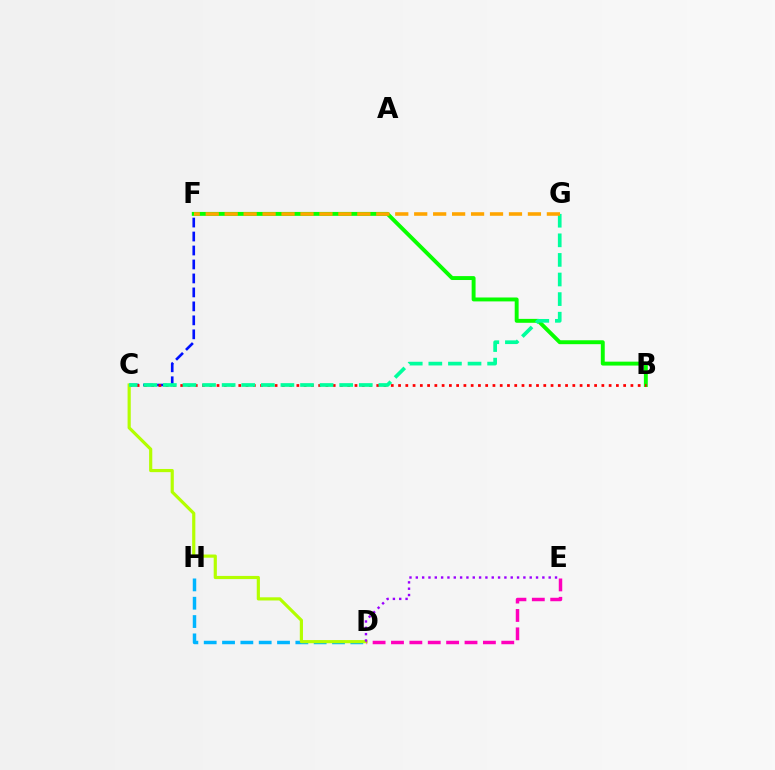{('D', 'H'): [{'color': '#00b5ff', 'line_style': 'dashed', 'thickness': 2.49}], ('C', 'F'): [{'color': '#0010ff', 'line_style': 'dashed', 'thickness': 1.9}], ('B', 'F'): [{'color': '#08ff00', 'line_style': 'solid', 'thickness': 2.82}], ('B', 'C'): [{'color': '#ff0000', 'line_style': 'dotted', 'thickness': 1.97}], ('C', 'D'): [{'color': '#b3ff00', 'line_style': 'solid', 'thickness': 2.28}], ('D', 'E'): [{'color': '#ff00bd', 'line_style': 'dashed', 'thickness': 2.5}, {'color': '#9b00ff', 'line_style': 'dotted', 'thickness': 1.72}], ('C', 'G'): [{'color': '#00ff9d', 'line_style': 'dashed', 'thickness': 2.66}], ('F', 'G'): [{'color': '#ffa500', 'line_style': 'dashed', 'thickness': 2.57}]}